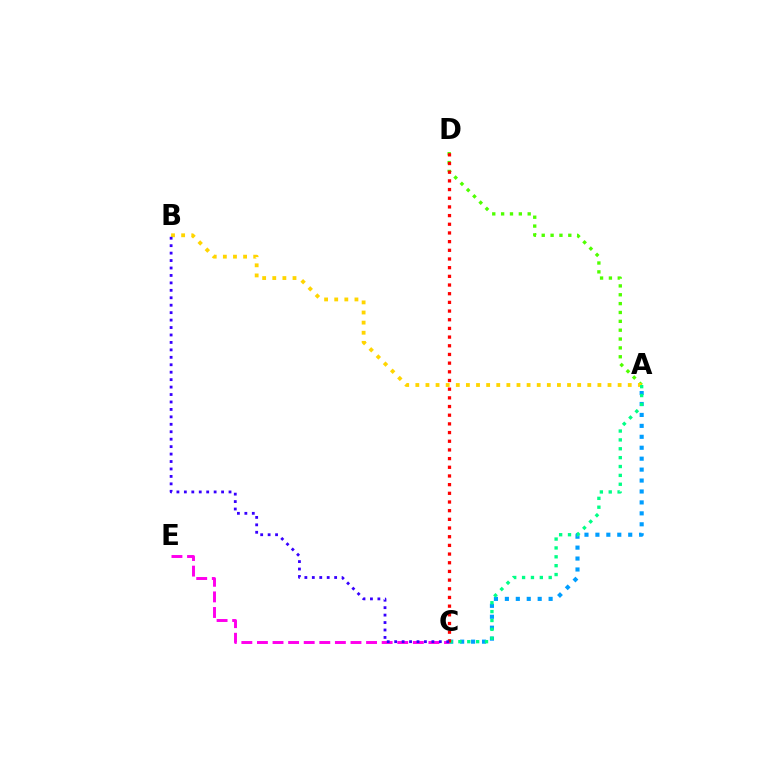{('A', 'D'): [{'color': '#4fff00', 'line_style': 'dotted', 'thickness': 2.41}], ('A', 'C'): [{'color': '#009eff', 'line_style': 'dotted', 'thickness': 2.97}, {'color': '#00ff86', 'line_style': 'dotted', 'thickness': 2.41}], ('A', 'B'): [{'color': '#ffd500', 'line_style': 'dotted', 'thickness': 2.75}], ('C', 'E'): [{'color': '#ff00ed', 'line_style': 'dashed', 'thickness': 2.12}], ('C', 'D'): [{'color': '#ff0000', 'line_style': 'dotted', 'thickness': 2.36}], ('B', 'C'): [{'color': '#3700ff', 'line_style': 'dotted', 'thickness': 2.02}]}